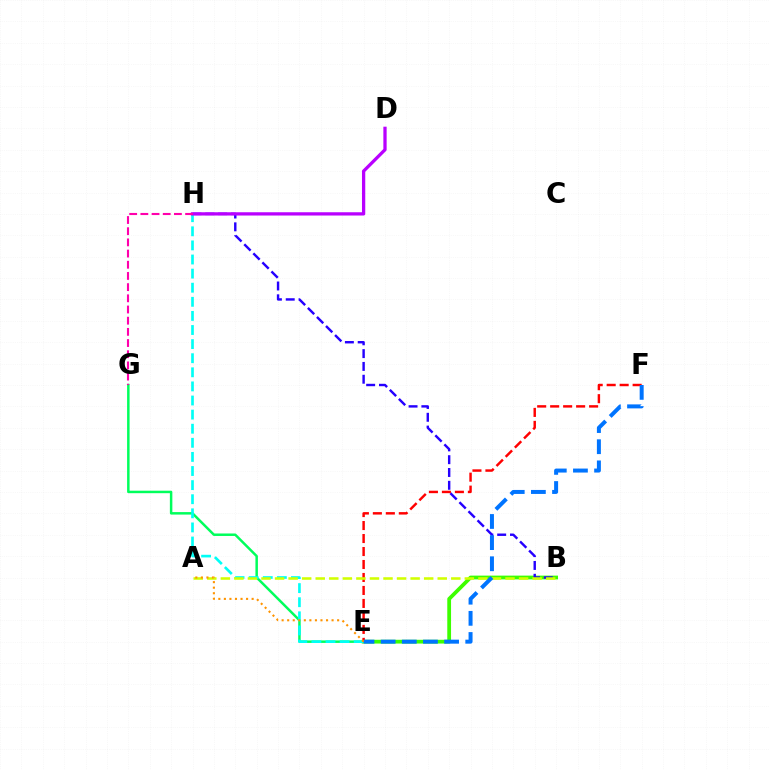{('B', 'E'): [{'color': '#3dff00', 'line_style': 'solid', 'thickness': 2.71}], ('B', 'H'): [{'color': '#2500ff', 'line_style': 'dashed', 'thickness': 1.74}], ('E', 'G'): [{'color': '#00ff5c', 'line_style': 'solid', 'thickness': 1.79}], ('E', 'H'): [{'color': '#00fff6', 'line_style': 'dashed', 'thickness': 1.92}], ('E', 'F'): [{'color': '#ff0000', 'line_style': 'dashed', 'thickness': 1.76}, {'color': '#0074ff', 'line_style': 'dashed', 'thickness': 2.87}], ('D', 'H'): [{'color': '#b900ff', 'line_style': 'solid', 'thickness': 2.36}], ('A', 'B'): [{'color': '#d1ff00', 'line_style': 'dashed', 'thickness': 1.84}], ('A', 'E'): [{'color': '#ff9400', 'line_style': 'dotted', 'thickness': 1.51}], ('G', 'H'): [{'color': '#ff00ac', 'line_style': 'dashed', 'thickness': 1.52}]}